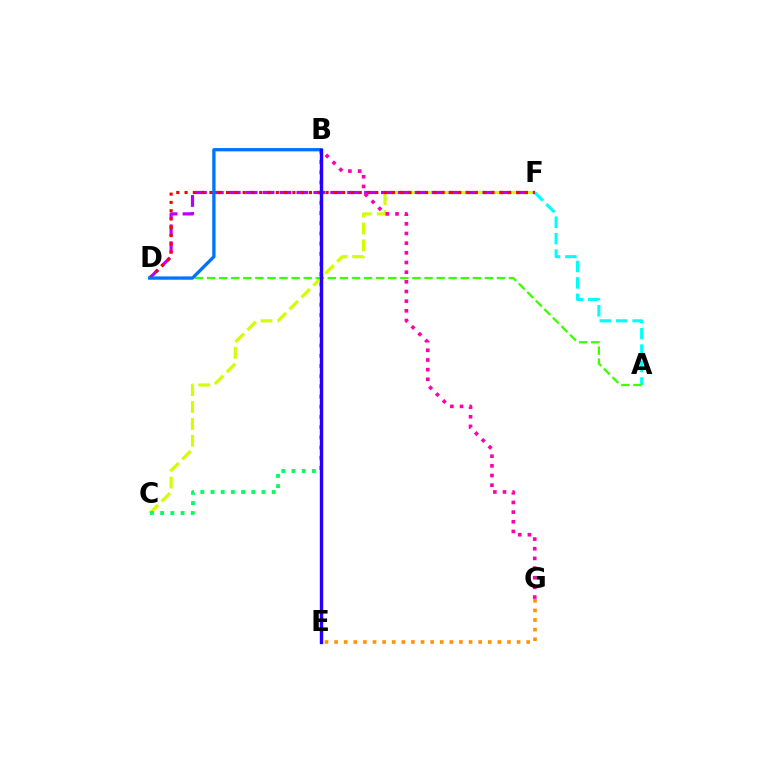{('C', 'F'): [{'color': '#d1ff00', 'line_style': 'dashed', 'thickness': 2.29}], ('B', 'C'): [{'color': '#00ff5c', 'line_style': 'dotted', 'thickness': 2.77}], ('E', 'G'): [{'color': '#ff9400', 'line_style': 'dotted', 'thickness': 2.61}], ('A', 'F'): [{'color': '#00fff6', 'line_style': 'dashed', 'thickness': 2.23}], ('D', 'F'): [{'color': '#b900ff', 'line_style': 'dashed', 'thickness': 2.3}, {'color': '#ff0000', 'line_style': 'dotted', 'thickness': 2.25}], ('A', 'D'): [{'color': '#3dff00', 'line_style': 'dashed', 'thickness': 1.64}], ('B', 'G'): [{'color': '#ff00ac', 'line_style': 'dotted', 'thickness': 2.63}], ('B', 'D'): [{'color': '#0074ff', 'line_style': 'solid', 'thickness': 2.37}], ('B', 'E'): [{'color': '#2500ff', 'line_style': 'solid', 'thickness': 2.44}]}